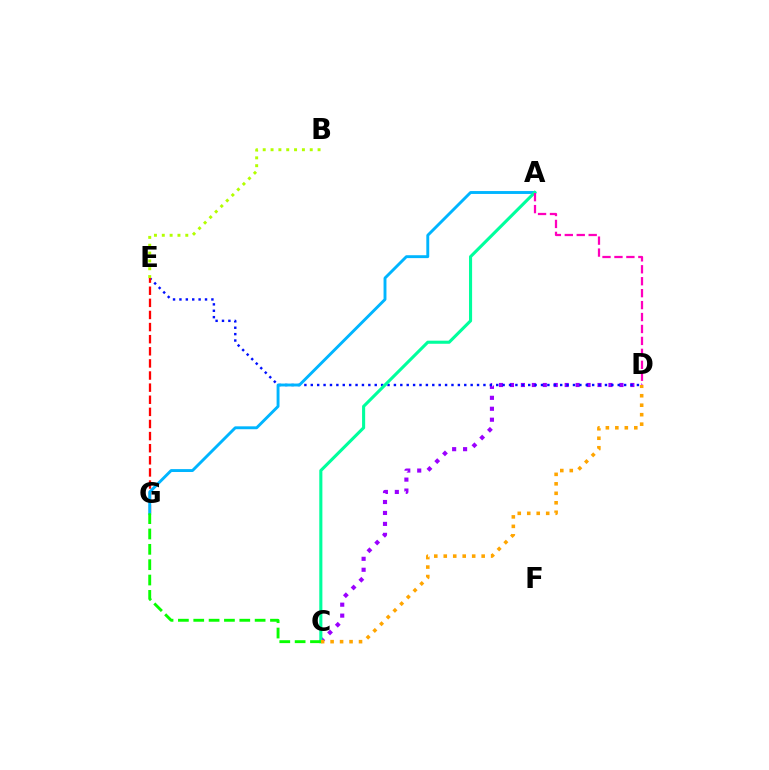{('C', 'D'): [{'color': '#9b00ff', 'line_style': 'dotted', 'thickness': 2.97}, {'color': '#ffa500', 'line_style': 'dotted', 'thickness': 2.58}], ('D', 'E'): [{'color': '#0010ff', 'line_style': 'dotted', 'thickness': 1.74}], ('E', 'G'): [{'color': '#ff0000', 'line_style': 'dashed', 'thickness': 1.65}], ('A', 'G'): [{'color': '#00b5ff', 'line_style': 'solid', 'thickness': 2.09}], ('B', 'E'): [{'color': '#b3ff00', 'line_style': 'dotted', 'thickness': 2.13}], ('A', 'C'): [{'color': '#00ff9d', 'line_style': 'solid', 'thickness': 2.23}], ('A', 'D'): [{'color': '#ff00bd', 'line_style': 'dashed', 'thickness': 1.62}], ('C', 'G'): [{'color': '#08ff00', 'line_style': 'dashed', 'thickness': 2.08}]}